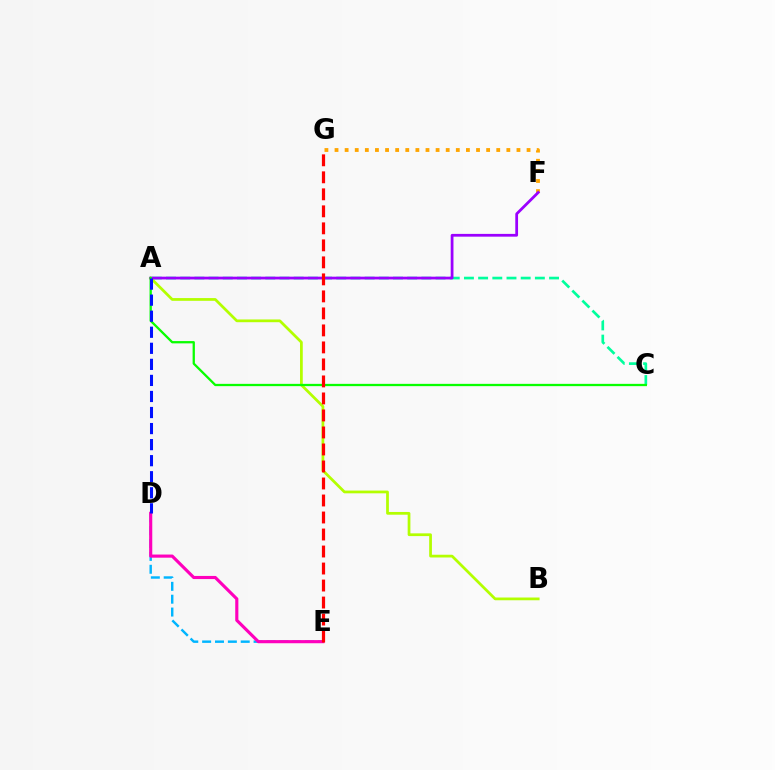{('D', 'E'): [{'color': '#00b5ff', 'line_style': 'dashed', 'thickness': 1.75}, {'color': '#ff00bd', 'line_style': 'solid', 'thickness': 2.26}], ('F', 'G'): [{'color': '#ffa500', 'line_style': 'dotted', 'thickness': 2.75}], ('A', 'C'): [{'color': '#00ff9d', 'line_style': 'dashed', 'thickness': 1.93}, {'color': '#08ff00', 'line_style': 'solid', 'thickness': 1.65}], ('A', 'B'): [{'color': '#b3ff00', 'line_style': 'solid', 'thickness': 1.98}], ('A', 'F'): [{'color': '#9b00ff', 'line_style': 'solid', 'thickness': 1.99}], ('E', 'G'): [{'color': '#ff0000', 'line_style': 'dashed', 'thickness': 2.31}], ('A', 'D'): [{'color': '#0010ff', 'line_style': 'dashed', 'thickness': 2.18}]}